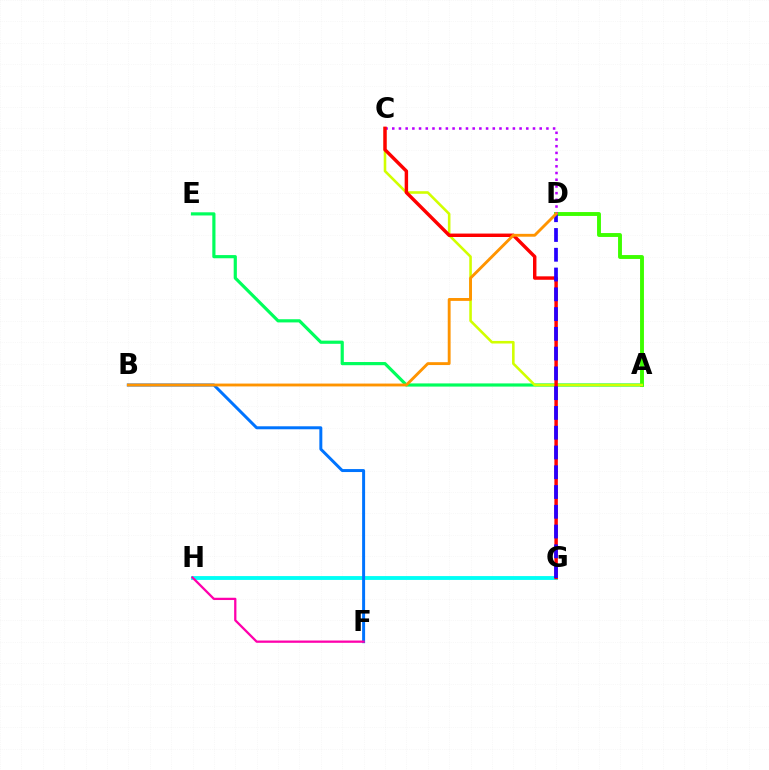{('A', 'E'): [{'color': '#00ff5c', 'line_style': 'solid', 'thickness': 2.29}], ('G', 'H'): [{'color': '#00fff6', 'line_style': 'solid', 'thickness': 2.77}], ('A', 'D'): [{'color': '#3dff00', 'line_style': 'solid', 'thickness': 2.8}], ('A', 'C'): [{'color': '#d1ff00', 'line_style': 'solid', 'thickness': 1.86}], ('B', 'F'): [{'color': '#0074ff', 'line_style': 'solid', 'thickness': 2.14}], ('F', 'H'): [{'color': '#ff00ac', 'line_style': 'solid', 'thickness': 1.64}], ('C', 'D'): [{'color': '#b900ff', 'line_style': 'dotted', 'thickness': 1.82}], ('C', 'G'): [{'color': '#ff0000', 'line_style': 'solid', 'thickness': 2.48}], ('D', 'G'): [{'color': '#2500ff', 'line_style': 'dashed', 'thickness': 2.69}], ('B', 'D'): [{'color': '#ff9400', 'line_style': 'solid', 'thickness': 2.07}]}